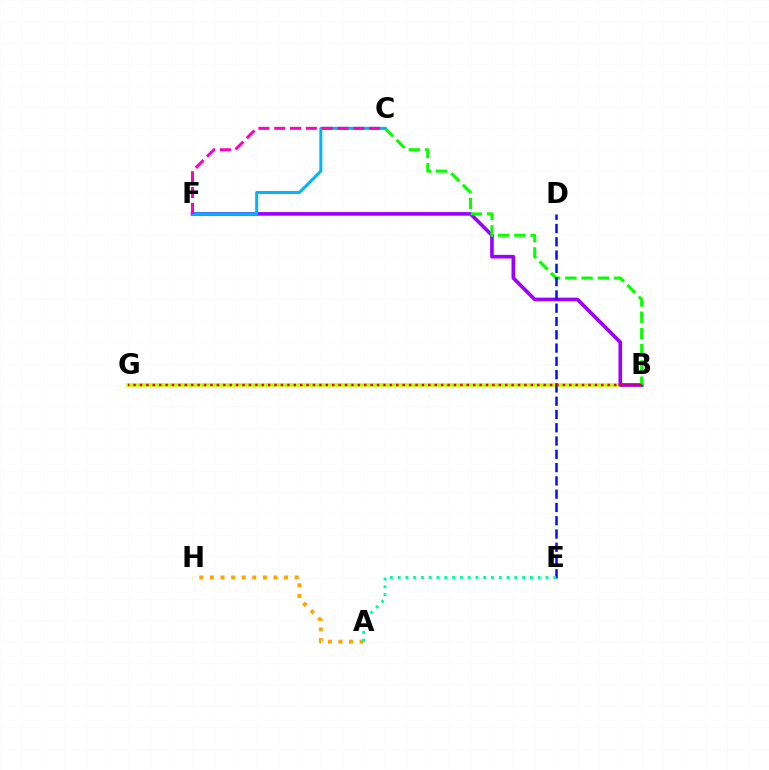{('B', 'G'): [{'color': '#b3ff00', 'line_style': 'solid', 'thickness': 2.58}, {'color': '#ff0000', 'line_style': 'dotted', 'thickness': 1.74}], ('B', 'F'): [{'color': '#9b00ff', 'line_style': 'solid', 'thickness': 2.62}], ('B', 'C'): [{'color': '#08ff00', 'line_style': 'dashed', 'thickness': 2.21}], ('D', 'E'): [{'color': '#0010ff', 'line_style': 'dashed', 'thickness': 1.8}], ('A', 'H'): [{'color': '#ffa500', 'line_style': 'dotted', 'thickness': 2.88}], ('A', 'E'): [{'color': '#00ff9d', 'line_style': 'dotted', 'thickness': 2.12}], ('C', 'F'): [{'color': '#00b5ff', 'line_style': 'solid', 'thickness': 2.17}, {'color': '#ff00bd', 'line_style': 'dashed', 'thickness': 2.15}]}